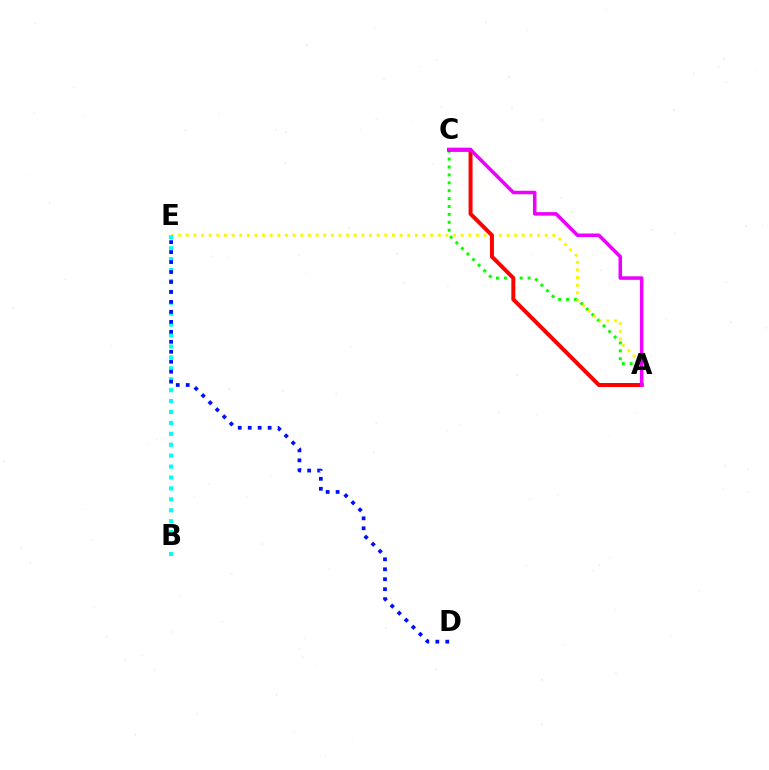{('A', 'C'): [{'color': '#08ff00', 'line_style': 'dotted', 'thickness': 2.15}, {'color': '#ff0000', 'line_style': 'solid', 'thickness': 2.86}, {'color': '#ee00ff', 'line_style': 'solid', 'thickness': 2.54}], ('A', 'E'): [{'color': '#fcf500', 'line_style': 'dotted', 'thickness': 2.07}], ('B', 'E'): [{'color': '#00fff6', 'line_style': 'dotted', 'thickness': 2.97}], ('D', 'E'): [{'color': '#0010ff', 'line_style': 'dotted', 'thickness': 2.71}]}